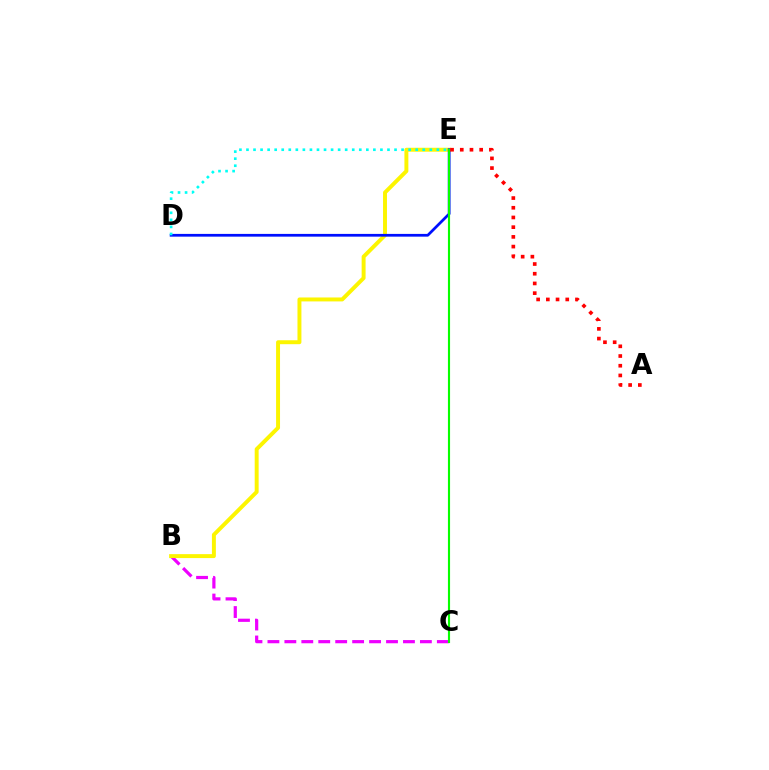{('B', 'C'): [{'color': '#ee00ff', 'line_style': 'dashed', 'thickness': 2.3}], ('B', 'E'): [{'color': '#fcf500', 'line_style': 'solid', 'thickness': 2.84}], ('D', 'E'): [{'color': '#0010ff', 'line_style': 'solid', 'thickness': 1.97}, {'color': '#00fff6', 'line_style': 'dotted', 'thickness': 1.92}], ('C', 'E'): [{'color': '#08ff00', 'line_style': 'solid', 'thickness': 1.53}], ('A', 'E'): [{'color': '#ff0000', 'line_style': 'dotted', 'thickness': 2.64}]}